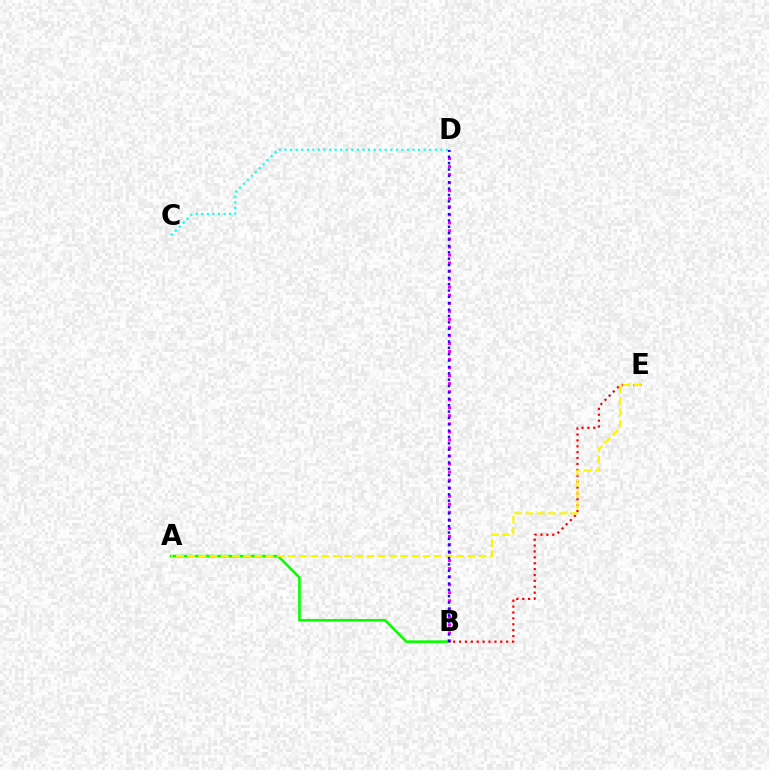{('A', 'B'): [{'color': '#08ff00', 'line_style': 'solid', 'thickness': 1.89}], ('B', 'E'): [{'color': '#ff0000', 'line_style': 'dotted', 'thickness': 1.6}], ('B', 'D'): [{'color': '#ee00ff', 'line_style': 'dotted', 'thickness': 2.18}, {'color': '#0010ff', 'line_style': 'dotted', 'thickness': 1.73}], ('A', 'E'): [{'color': '#fcf500', 'line_style': 'dashed', 'thickness': 1.52}], ('C', 'D'): [{'color': '#00fff6', 'line_style': 'dotted', 'thickness': 1.51}]}